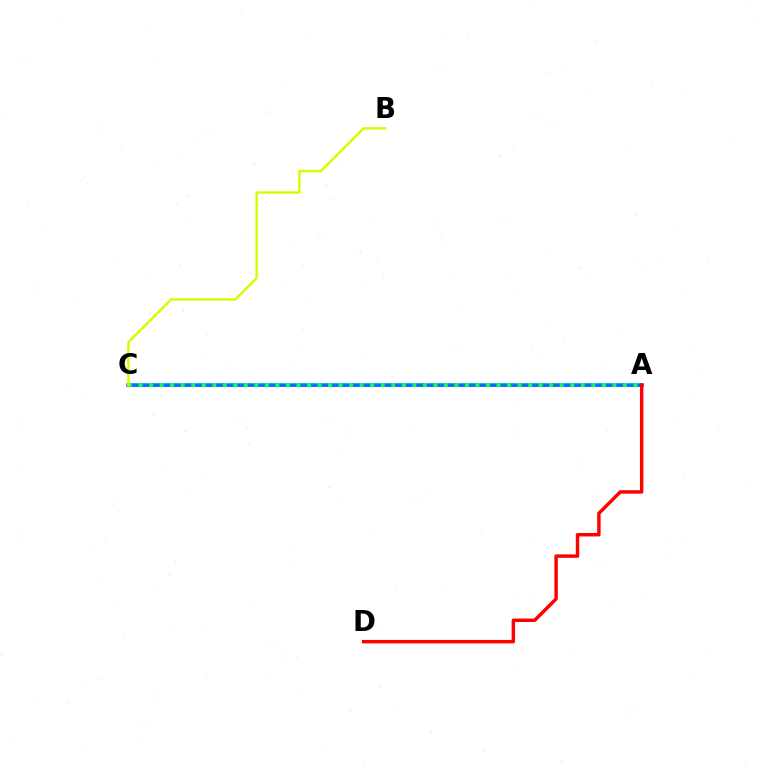{('A', 'C'): [{'color': '#b900ff', 'line_style': 'solid', 'thickness': 1.99}, {'color': '#0074ff', 'line_style': 'solid', 'thickness': 2.54}, {'color': '#00ff5c', 'line_style': 'dotted', 'thickness': 2.86}], ('A', 'D'): [{'color': '#ff0000', 'line_style': 'solid', 'thickness': 2.48}], ('B', 'C'): [{'color': '#d1ff00', 'line_style': 'solid', 'thickness': 1.74}]}